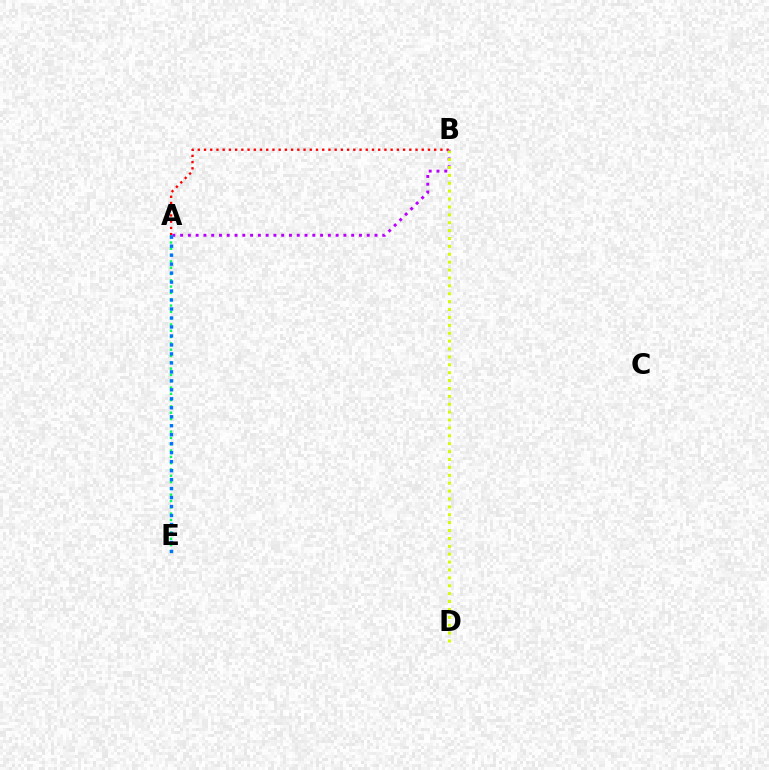{('A', 'B'): [{'color': '#ff0000', 'line_style': 'dotted', 'thickness': 1.69}, {'color': '#b900ff', 'line_style': 'dotted', 'thickness': 2.11}], ('B', 'D'): [{'color': '#d1ff00', 'line_style': 'dotted', 'thickness': 2.14}], ('A', 'E'): [{'color': '#00ff5c', 'line_style': 'dotted', 'thickness': 1.71}, {'color': '#0074ff', 'line_style': 'dotted', 'thickness': 2.44}]}